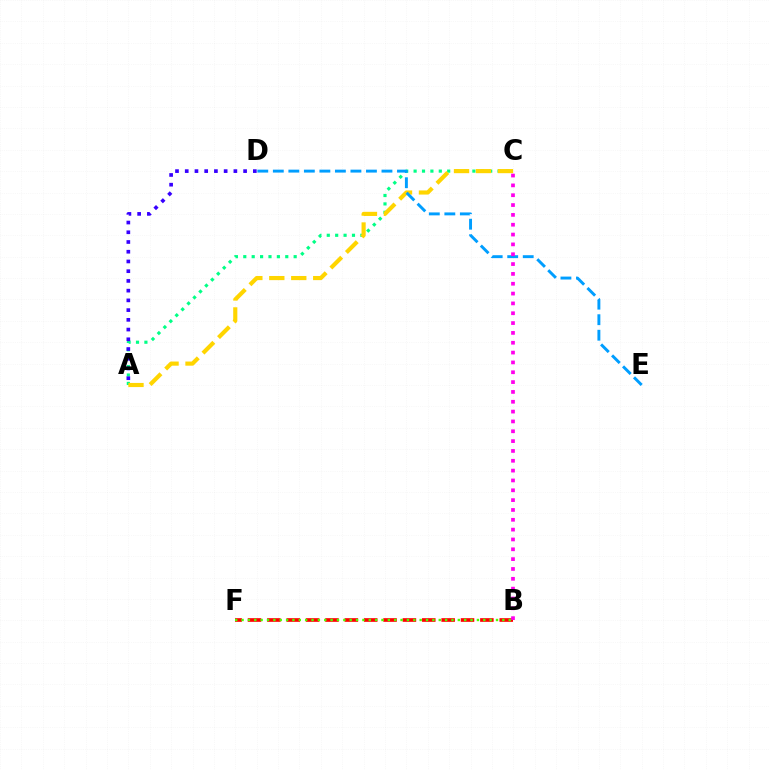{('A', 'C'): [{'color': '#00ff86', 'line_style': 'dotted', 'thickness': 2.28}, {'color': '#ffd500', 'line_style': 'dashed', 'thickness': 2.98}], ('A', 'D'): [{'color': '#3700ff', 'line_style': 'dotted', 'thickness': 2.64}], ('B', 'F'): [{'color': '#ff0000', 'line_style': 'dashed', 'thickness': 2.63}, {'color': '#4fff00', 'line_style': 'dotted', 'thickness': 1.73}], ('D', 'E'): [{'color': '#009eff', 'line_style': 'dashed', 'thickness': 2.11}], ('B', 'C'): [{'color': '#ff00ed', 'line_style': 'dotted', 'thickness': 2.67}]}